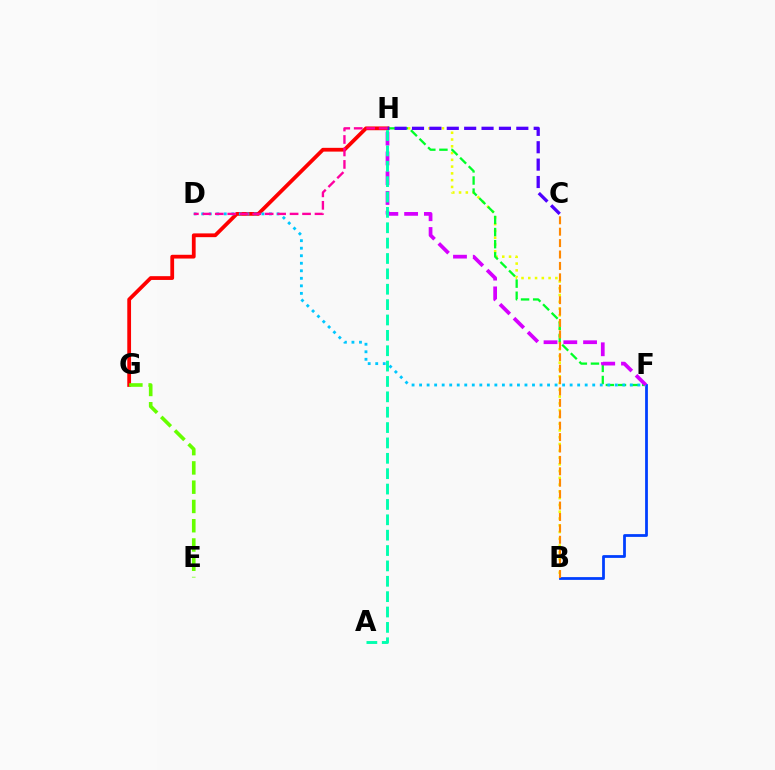{('B', 'F'): [{'color': '#003fff', 'line_style': 'solid', 'thickness': 2.0}], ('B', 'H'): [{'color': '#eeff00', 'line_style': 'dotted', 'thickness': 1.84}], ('G', 'H'): [{'color': '#ff0000', 'line_style': 'solid', 'thickness': 2.72}], ('E', 'G'): [{'color': '#66ff00', 'line_style': 'dashed', 'thickness': 2.62}], ('F', 'H'): [{'color': '#00ff27', 'line_style': 'dashed', 'thickness': 1.64}, {'color': '#d600ff', 'line_style': 'dashed', 'thickness': 2.69}], ('C', 'H'): [{'color': '#4f00ff', 'line_style': 'dashed', 'thickness': 2.36}], ('D', 'F'): [{'color': '#00c7ff', 'line_style': 'dotted', 'thickness': 2.05}], ('B', 'C'): [{'color': '#ff8800', 'line_style': 'dashed', 'thickness': 1.55}], ('A', 'H'): [{'color': '#00ffaf', 'line_style': 'dashed', 'thickness': 2.09}], ('D', 'H'): [{'color': '#ff00a0', 'line_style': 'dashed', 'thickness': 1.69}]}